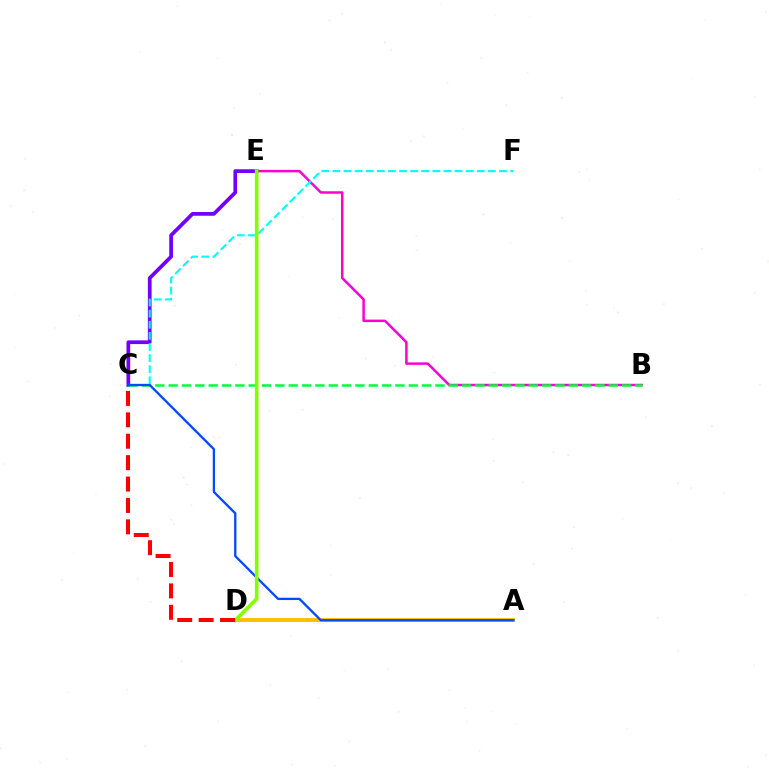{('A', 'D'): [{'color': '#ffbd00', 'line_style': 'solid', 'thickness': 2.81}], ('B', 'E'): [{'color': '#ff00cf', 'line_style': 'solid', 'thickness': 1.79}], ('C', 'E'): [{'color': '#7200ff', 'line_style': 'solid', 'thickness': 2.68}], ('C', 'F'): [{'color': '#00fff6', 'line_style': 'dashed', 'thickness': 1.51}], ('B', 'C'): [{'color': '#00ff39', 'line_style': 'dashed', 'thickness': 1.81}], ('A', 'C'): [{'color': '#004bff', 'line_style': 'solid', 'thickness': 1.66}], ('D', 'E'): [{'color': '#84ff00', 'line_style': 'solid', 'thickness': 2.61}], ('C', 'D'): [{'color': '#ff0000', 'line_style': 'dashed', 'thickness': 2.91}]}